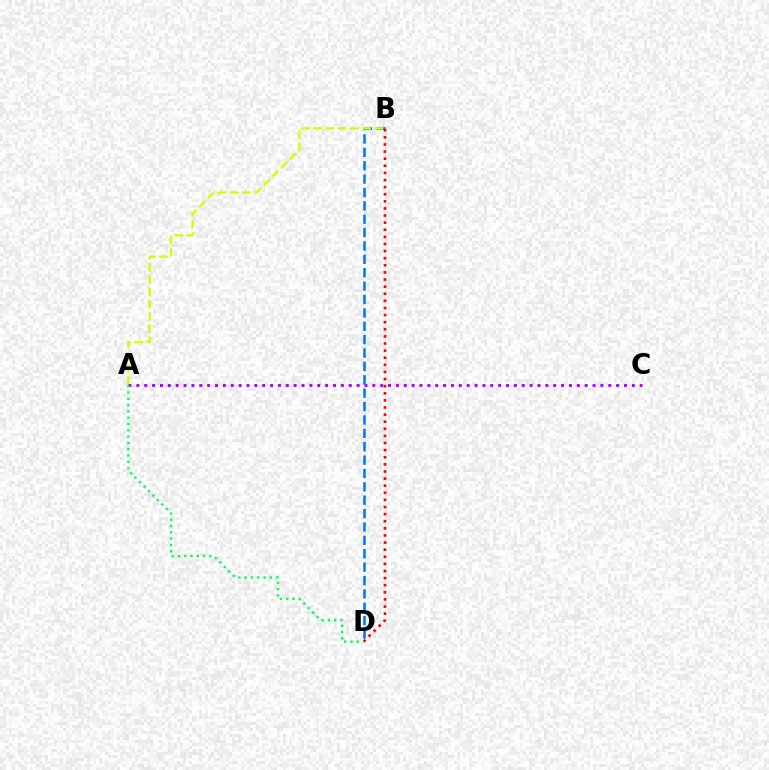{('B', 'D'): [{'color': '#0074ff', 'line_style': 'dashed', 'thickness': 1.82}, {'color': '#ff0000', 'line_style': 'dotted', 'thickness': 1.93}], ('A', 'B'): [{'color': '#d1ff00', 'line_style': 'dashed', 'thickness': 1.66}], ('A', 'C'): [{'color': '#b900ff', 'line_style': 'dotted', 'thickness': 2.14}], ('A', 'D'): [{'color': '#00ff5c', 'line_style': 'dotted', 'thickness': 1.71}]}